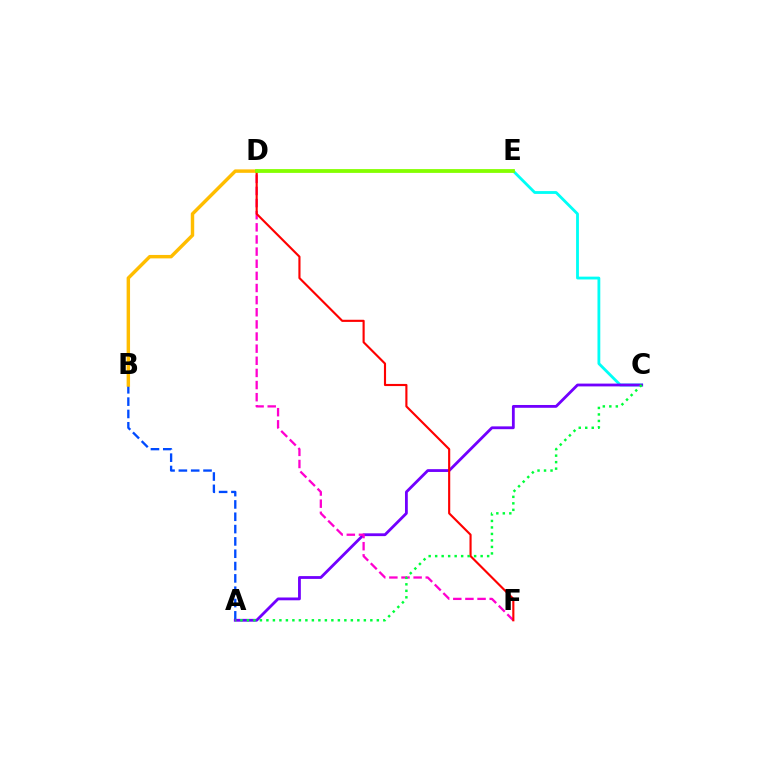{('A', 'B'): [{'color': '#004bff', 'line_style': 'dashed', 'thickness': 1.67}], ('C', 'E'): [{'color': '#00fff6', 'line_style': 'solid', 'thickness': 2.03}], ('A', 'C'): [{'color': '#7200ff', 'line_style': 'solid', 'thickness': 2.02}, {'color': '#00ff39', 'line_style': 'dotted', 'thickness': 1.76}], ('D', 'F'): [{'color': '#ff00cf', 'line_style': 'dashed', 'thickness': 1.65}, {'color': '#ff0000', 'line_style': 'solid', 'thickness': 1.54}], ('B', 'D'): [{'color': '#ffbd00', 'line_style': 'solid', 'thickness': 2.48}], ('D', 'E'): [{'color': '#84ff00', 'line_style': 'solid', 'thickness': 2.73}]}